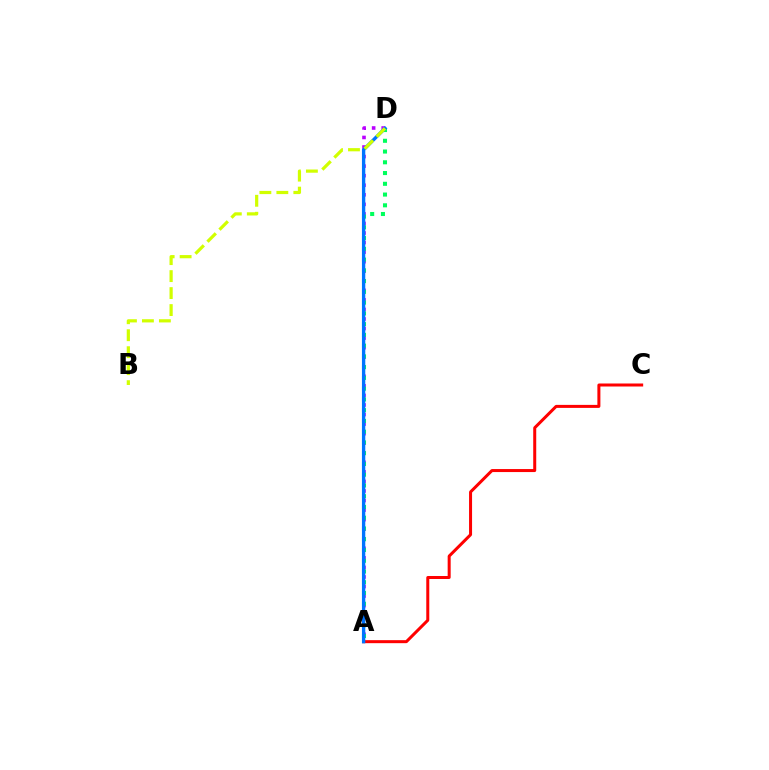{('A', 'C'): [{'color': '#ff0000', 'line_style': 'solid', 'thickness': 2.17}], ('A', 'D'): [{'color': '#b900ff', 'line_style': 'dotted', 'thickness': 2.6}, {'color': '#00ff5c', 'line_style': 'dotted', 'thickness': 2.92}, {'color': '#0074ff', 'line_style': 'solid', 'thickness': 2.41}], ('B', 'D'): [{'color': '#d1ff00', 'line_style': 'dashed', 'thickness': 2.31}]}